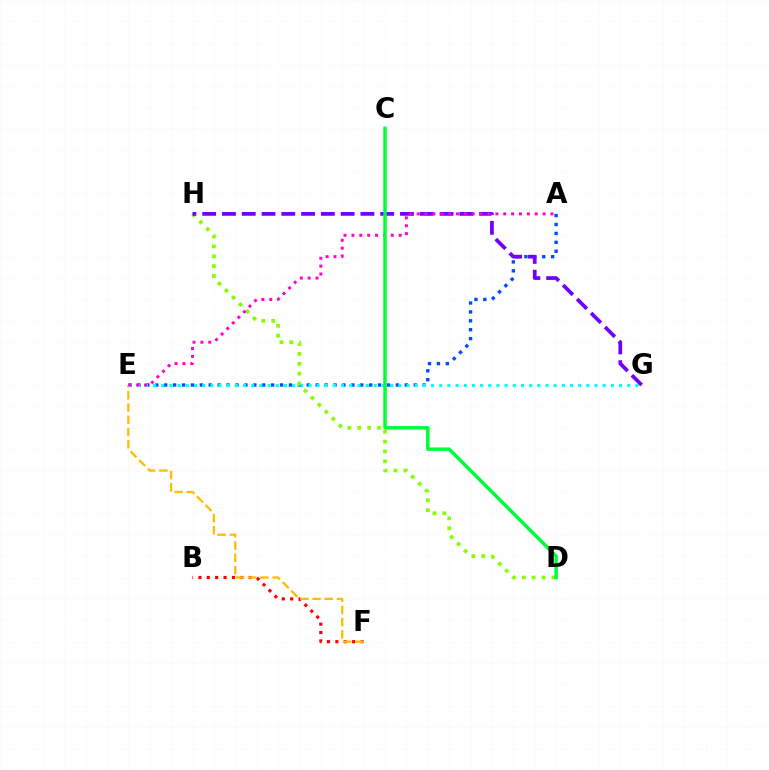{('A', 'E'): [{'color': '#004bff', 'line_style': 'dotted', 'thickness': 2.42}, {'color': '#ff00cf', 'line_style': 'dotted', 'thickness': 2.14}], ('B', 'F'): [{'color': '#ff0000', 'line_style': 'dotted', 'thickness': 2.28}], ('E', 'F'): [{'color': '#ffbd00', 'line_style': 'dashed', 'thickness': 1.66}], ('E', 'G'): [{'color': '#00fff6', 'line_style': 'dotted', 'thickness': 2.22}], ('D', 'H'): [{'color': '#84ff00', 'line_style': 'dotted', 'thickness': 2.68}], ('G', 'H'): [{'color': '#7200ff', 'line_style': 'dashed', 'thickness': 2.69}], ('C', 'D'): [{'color': '#00ff39', 'line_style': 'solid', 'thickness': 2.51}]}